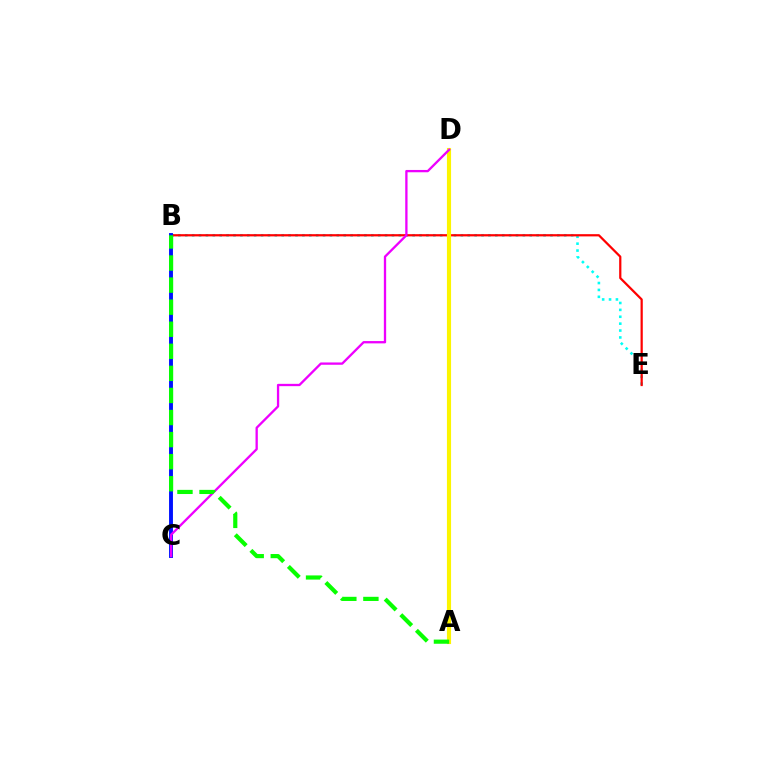{('B', 'E'): [{'color': '#00fff6', 'line_style': 'dotted', 'thickness': 1.87}, {'color': '#ff0000', 'line_style': 'solid', 'thickness': 1.6}], ('B', 'C'): [{'color': '#0010ff', 'line_style': 'solid', 'thickness': 2.8}], ('A', 'D'): [{'color': '#fcf500', 'line_style': 'solid', 'thickness': 2.98}], ('C', 'D'): [{'color': '#ee00ff', 'line_style': 'solid', 'thickness': 1.66}], ('A', 'B'): [{'color': '#08ff00', 'line_style': 'dashed', 'thickness': 3.0}]}